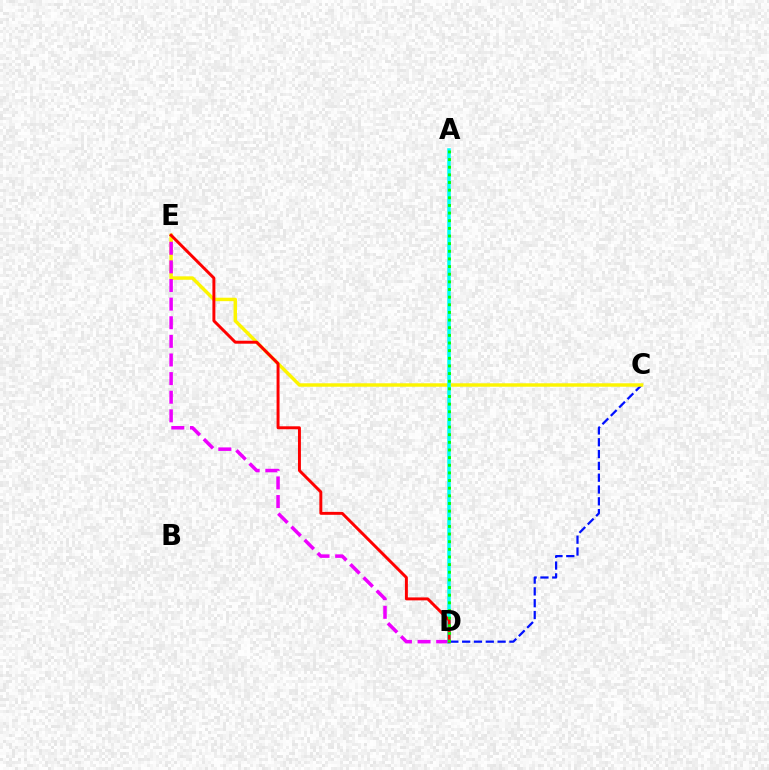{('C', 'D'): [{'color': '#0010ff', 'line_style': 'dashed', 'thickness': 1.6}], ('C', 'E'): [{'color': '#fcf500', 'line_style': 'solid', 'thickness': 2.48}], ('D', 'E'): [{'color': '#ee00ff', 'line_style': 'dashed', 'thickness': 2.53}, {'color': '#ff0000', 'line_style': 'solid', 'thickness': 2.12}], ('A', 'D'): [{'color': '#00fff6', 'line_style': 'solid', 'thickness': 2.55}, {'color': '#08ff00', 'line_style': 'dotted', 'thickness': 2.08}]}